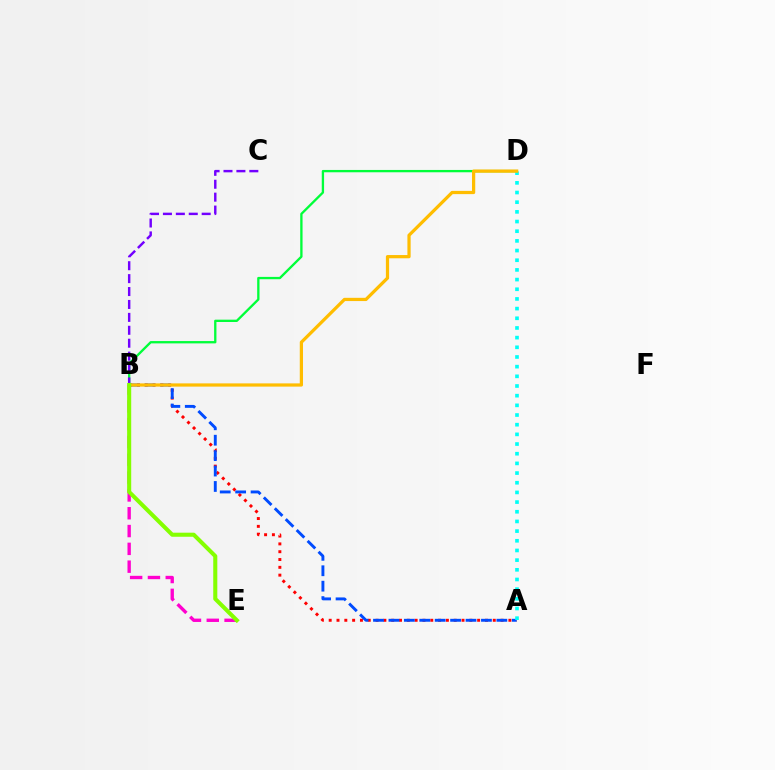{('A', 'B'): [{'color': '#ff0000', 'line_style': 'dotted', 'thickness': 2.12}, {'color': '#004bff', 'line_style': 'dashed', 'thickness': 2.09}], ('B', 'D'): [{'color': '#00ff39', 'line_style': 'solid', 'thickness': 1.67}, {'color': '#ffbd00', 'line_style': 'solid', 'thickness': 2.33}], ('A', 'D'): [{'color': '#00fff6', 'line_style': 'dotted', 'thickness': 2.63}], ('B', 'C'): [{'color': '#7200ff', 'line_style': 'dashed', 'thickness': 1.75}], ('B', 'E'): [{'color': '#ff00cf', 'line_style': 'dashed', 'thickness': 2.42}, {'color': '#84ff00', 'line_style': 'solid', 'thickness': 2.93}]}